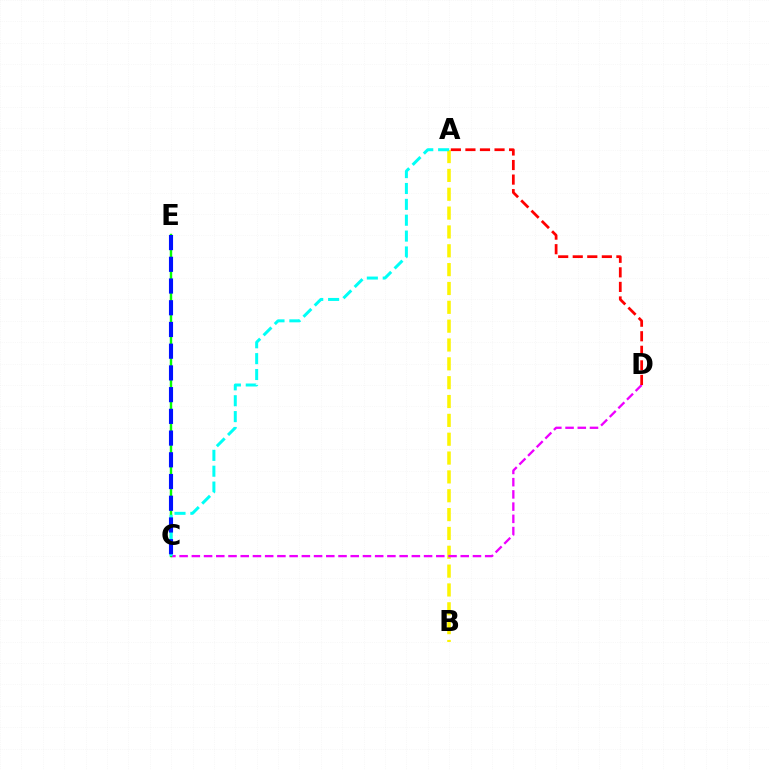{('A', 'B'): [{'color': '#fcf500', 'line_style': 'dashed', 'thickness': 2.56}], ('C', 'D'): [{'color': '#ee00ff', 'line_style': 'dashed', 'thickness': 1.66}], ('C', 'E'): [{'color': '#08ff00', 'line_style': 'solid', 'thickness': 1.75}, {'color': '#0010ff', 'line_style': 'dashed', 'thickness': 2.95}], ('A', 'C'): [{'color': '#00fff6', 'line_style': 'dashed', 'thickness': 2.16}], ('A', 'D'): [{'color': '#ff0000', 'line_style': 'dashed', 'thickness': 1.98}]}